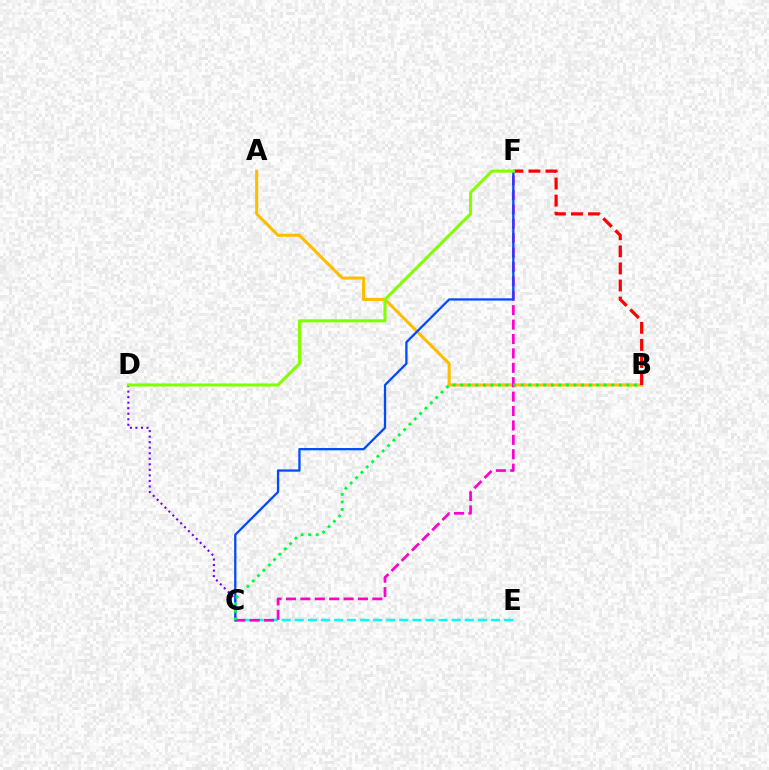{('C', 'D'): [{'color': '#7200ff', 'line_style': 'dotted', 'thickness': 1.5}], ('C', 'E'): [{'color': '#00fff6', 'line_style': 'dashed', 'thickness': 1.78}], ('A', 'B'): [{'color': '#ffbd00', 'line_style': 'solid', 'thickness': 2.22}], ('C', 'F'): [{'color': '#ff00cf', 'line_style': 'dashed', 'thickness': 1.96}, {'color': '#004bff', 'line_style': 'solid', 'thickness': 1.64}], ('B', 'F'): [{'color': '#ff0000', 'line_style': 'dashed', 'thickness': 2.32}], ('B', 'C'): [{'color': '#00ff39', 'line_style': 'dotted', 'thickness': 2.05}], ('D', 'F'): [{'color': '#84ff00', 'line_style': 'solid', 'thickness': 2.21}]}